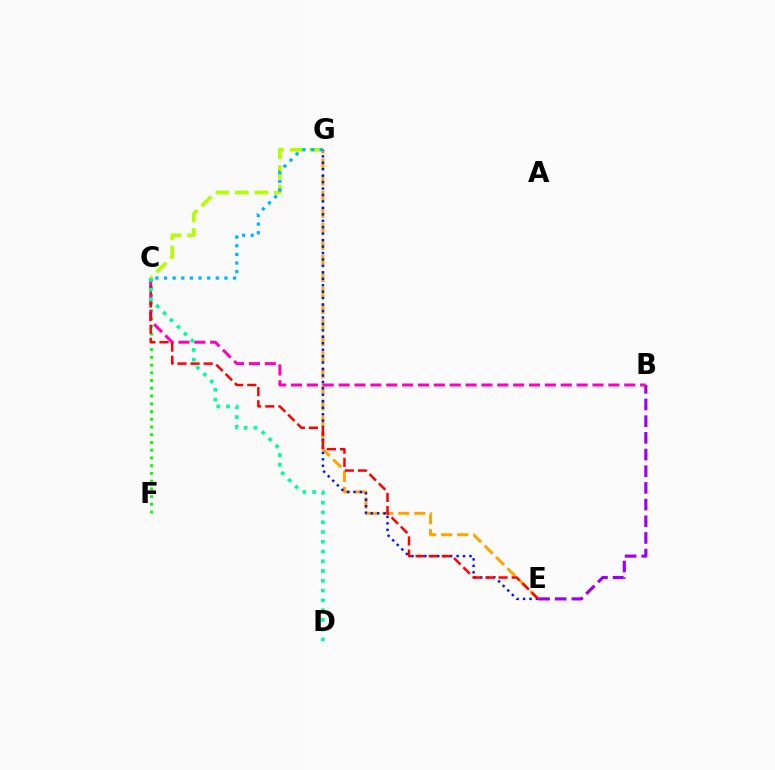{('B', 'E'): [{'color': '#9b00ff', 'line_style': 'dashed', 'thickness': 2.27}], ('C', 'F'): [{'color': '#08ff00', 'line_style': 'dotted', 'thickness': 2.1}], ('E', 'G'): [{'color': '#ffa500', 'line_style': 'dashed', 'thickness': 2.18}, {'color': '#0010ff', 'line_style': 'dotted', 'thickness': 1.75}], ('B', 'C'): [{'color': '#ff00bd', 'line_style': 'dashed', 'thickness': 2.16}], ('C', 'G'): [{'color': '#b3ff00', 'line_style': 'dashed', 'thickness': 2.65}, {'color': '#00b5ff', 'line_style': 'dotted', 'thickness': 2.35}], ('C', 'E'): [{'color': '#ff0000', 'line_style': 'dashed', 'thickness': 1.78}], ('C', 'D'): [{'color': '#00ff9d', 'line_style': 'dotted', 'thickness': 2.65}]}